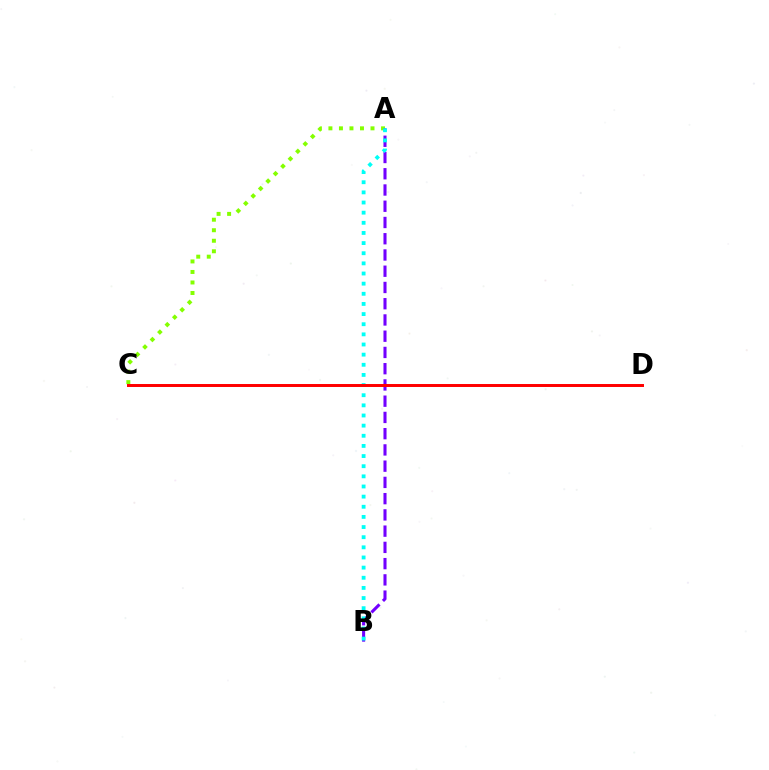{('A', 'C'): [{'color': '#84ff00', 'line_style': 'dotted', 'thickness': 2.86}], ('A', 'B'): [{'color': '#7200ff', 'line_style': 'dashed', 'thickness': 2.21}, {'color': '#00fff6', 'line_style': 'dotted', 'thickness': 2.76}], ('C', 'D'): [{'color': '#ff0000', 'line_style': 'solid', 'thickness': 2.13}]}